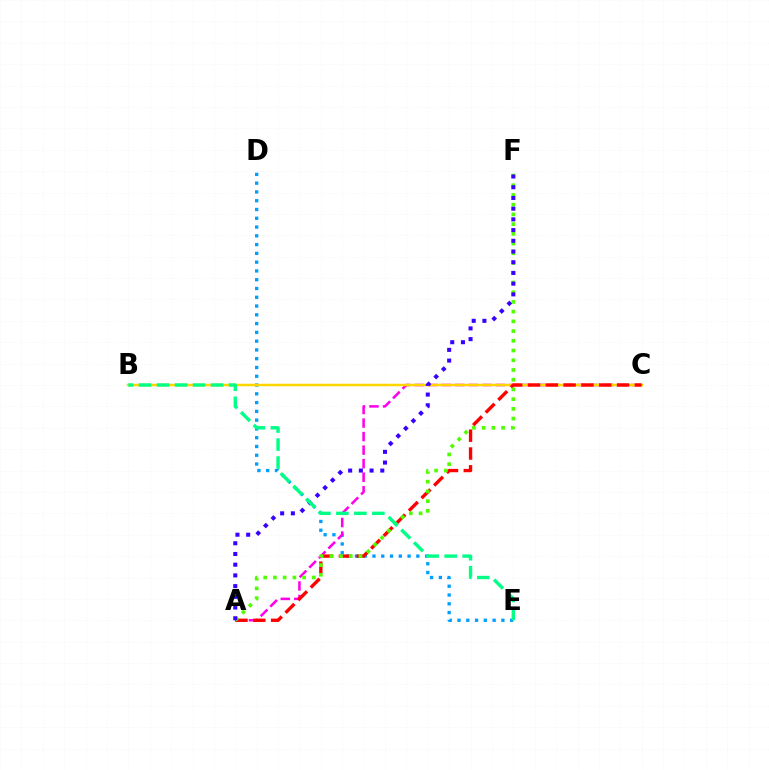{('D', 'E'): [{'color': '#009eff', 'line_style': 'dotted', 'thickness': 2.38}], ('A', 'C'): [{'color': '#ff00ed', 'line_style': 'dashed', 'thickness': 1.84}, {'color': '#ff0000', 'line_style': 'dashed', 'thickness': 2.42}], ('B', 'C'): [{'color': '#ffd500', 'line_style': 'solid', 'thickness': 1.8}], ('A', 'F'): [{'color': '#4fff00', 'line_style': 'dotted', 'thickness': 2.64}, {'color': '#3700ff', 'line_style': 'dotted', 'thickness': 2.91}], ('B', 'E'): [{'color': '#00ff86', 'line_style': 'dashed', 'thickness': 2.45}]}